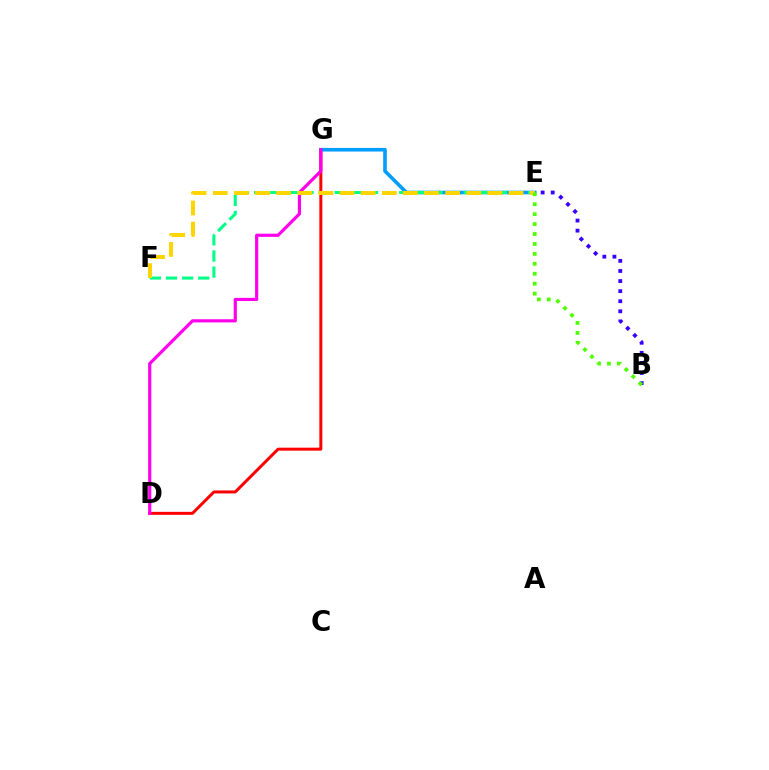{('D', 'G'): [{'color': '#ff0000', 'line_style': 'solid', 'thickness': 2.15}, {'color': '#ff00ed', 'line_style': 'solid', 'thickness': 2.29}], ('E', 'G'): [{'color': '#009eff', 'line_style': 'solid', 'thickness': 2.6}], ('E', 'F'): [{'color': '#00ff86', 'line_style': 'dashed', 'thickness': 2.19}, {'color': '#ffd500', 'line_style': 'dashed', 'thickness': 2.87}], ('B', 'E'): [{'color': '#3700ff', 'line_style': 'dotted', 'thickness': 2.74}, {'color': '#4fff00', 'line_style': 'dotted', 'thickness': 2.7}]}